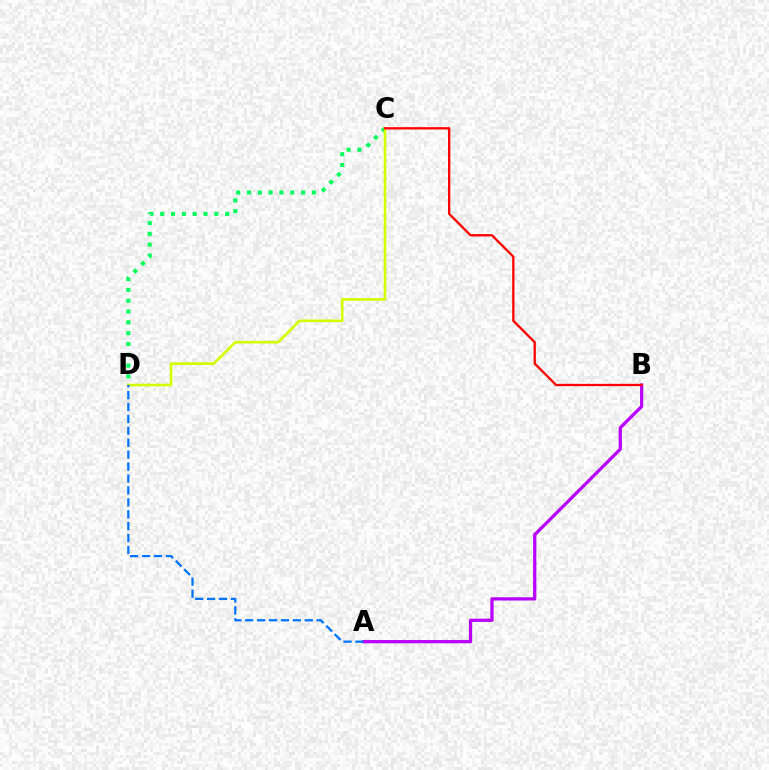{('C', 'D'): [{'color': '#00ff5c', 'line_style': 'dotted', 'thickness': 2.94}, {'color': '#d1ff00', 'line_style': 'solid', 'thickness': 1.92}], ('A', 'B'): [{'color': '#b900ff', 'line_style': 'solid', 'thickness': 2.34}], ('B', 'C'): [{'color': '#ff0000', 'line_style': 'solid', 'thickness': 1.67}], ('A', 'D'): [{'color': '#0074ff', 'line_style': 'dashed', 'thickness': 1.62}]}